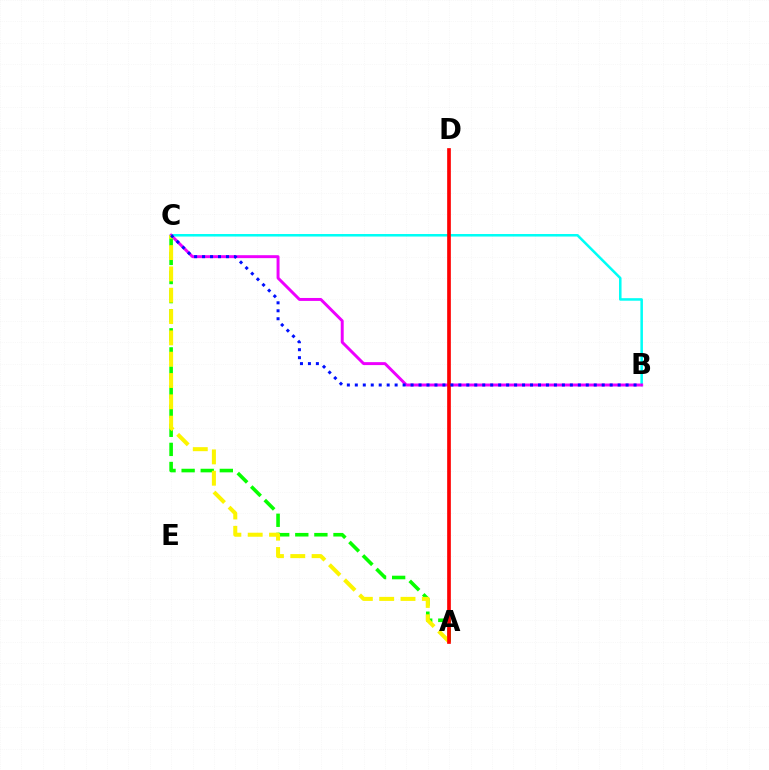{('B', 'C'): [{'color': '#00fff6', 'line_style': 'solid', 'thickness': 1.82}, {'color': '#ee00ff', 'line_style': 'solid', 'thickness': 2.12}, {'color': '#0010ff', 'line_style': 'dotted', 'thickness': 2.16}], ('A', 'C'): [{'color': '#08ff00', 'line_style': 'dashed', 'thickness': 2.59}, {'color': '#fcf500', 'line_style': 'dashed', 'thickness': 2.9}], ('A', 'D'): [{'color': '#ff0000', 'line_style': 'solid', 'thickness': 2.65}]}